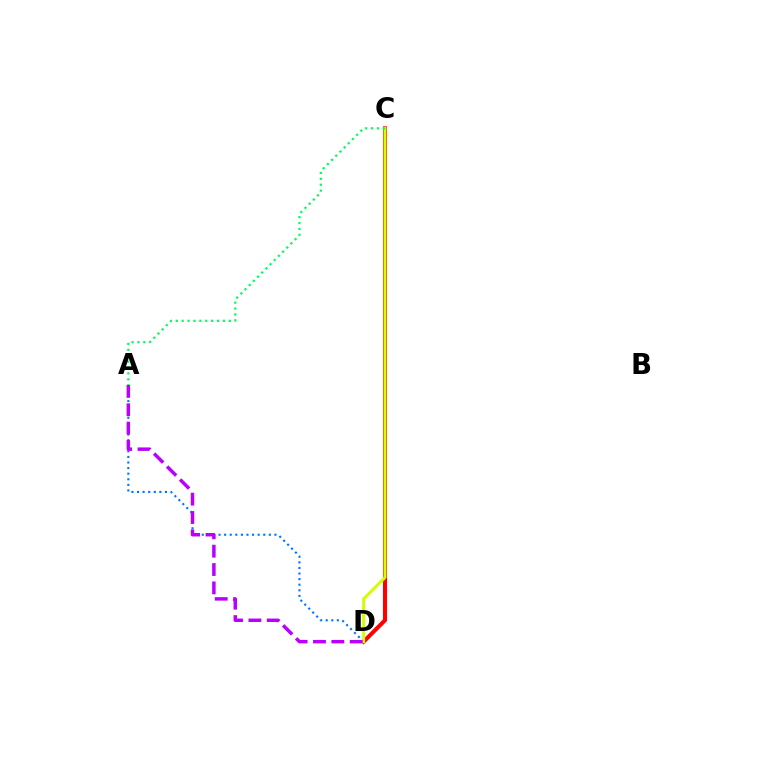{('C', 'D'): [{'color': '#ff0000', 'line_style': 'solid', 'thickness': 2.93}, {'color': '#d1ff00', 'line_style': 'solid', 'thickness': 2.13}], ('A', 'D'): [{'color': '#0074ff', 'line_style': 'dotted', 'thickness': 1.52}, {'color': '#b900ff', 'line_style': 'dashed', 'thickness': 2.49}], ('A', 'C'): [{'color': '#00ff5c', 'line_style': 'dotted', 'thickness': 1.6}]}